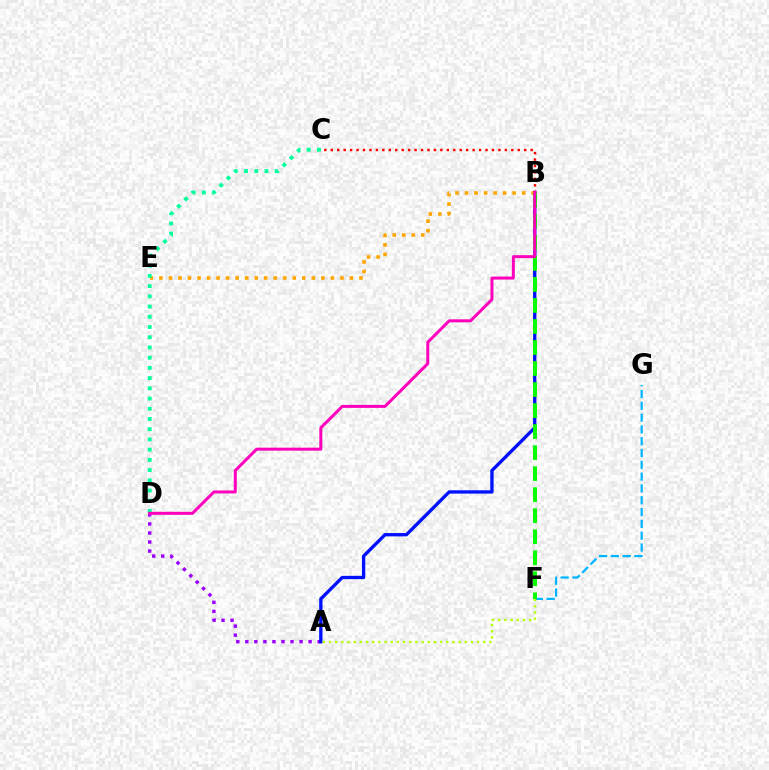{('F', 'G'): [{'color': '#00b5ff', 'line_style': 'dashed', 'thickness': 1.6}], ('A', 'D'): [{'color': '#9b00ff', 'line_style': 'dotted', 'thickness': 2.46}], ('A', 'B'): [{'color': '#0010ff', 'line_style': 'solid', 'thickness': 2.4}], ('B', 'C'): [{'color': '#ff0000', 'line_style': 'dotted', 'thickness': 1.75}], ('A', 'F'): [{'color': '#b3ff00', 'line_style': 'dotted', 'thickness': 1.68}], ('B', 'E'): [{'color': '#ffa500', 'line_style': 'dotted', 'thickness': 2.59}], ('B', 'F'): [{'color': '#08ff00', 'line_style': 'dashed', 'thickness': 2.86}], ('C', 'D'): [{'color': '#00ff9d', 'line_style': 'dotted', 'thickness': 2.78}], ('B', 'D'): [{'color': '#ff00bd', 'line_style': 'solid', 'thickness': 2.16}]}